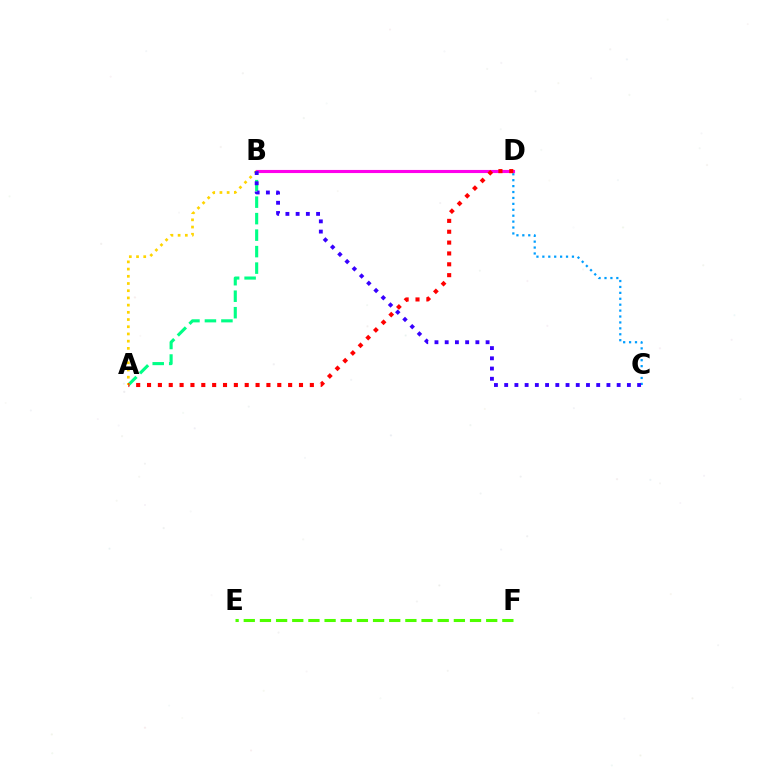{('B', 'D'): [{'color': '#ff00ed', 'line_style': 'solid', 'thickness': 2.24}], ('A', 'B'): [{'color': '#00ff86', 'line_style': 'dashed', 'thickness': 2.24}, {'color': '#ffd500', 'line_style': 'dotted', 'thickness': 1.96}], ('C', 'D'): [{'color': '#009eff', 'line_style': 'dotted', 'thickness': 1.61}], ('E', 'F'): [{'color': '#4fff00', 'line_style': 'dashed', 'thickness': 2.2}], ('B', 'C'): [{'color': '#3700ff', 'line_style': 'dotted', 'thickness': 2.78}], ('A', 'D'): [{'color': '#ff0000', 'line_style': 'dotted', 'thickness': 2.95}]}